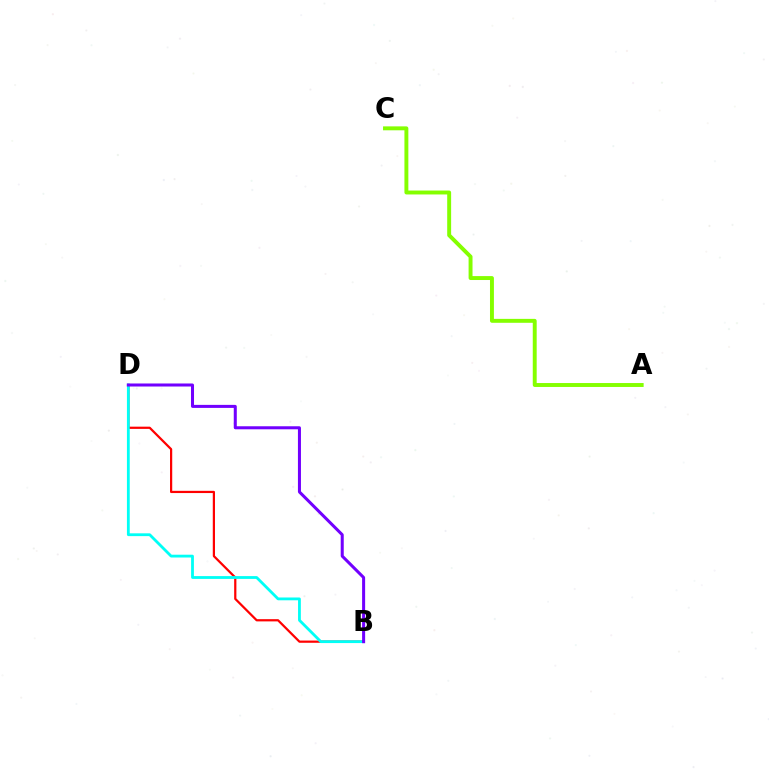{('B', 'D'): [{'color': '#ff0000', 'line_style': 'solid', 'thickness': 1.6}, {'color': '#00fff6', 'line_style': 'solid', 'thickness': 2.02}, {'color': '#7200ff', 'line_style': 'solid', 'thickness': 2.18}], ('A', 'C'): [{'color': '#84ff00', 'line_style': 'solid', 'thickness': 2.83}]}